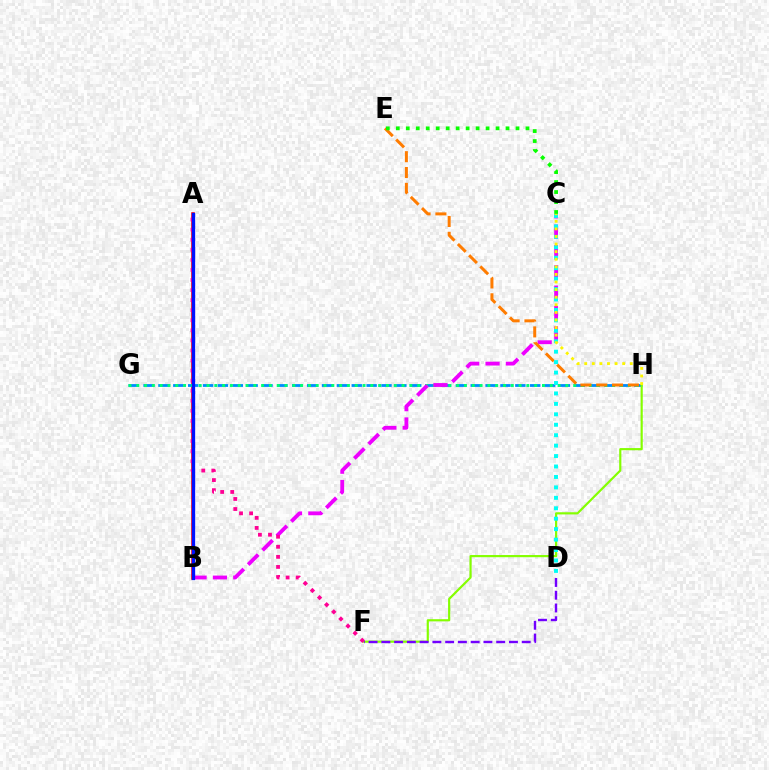{('G', 'H'): [{'color': '#008cff', 'line_style': 'dashed', 'thickness': 2.02}, {'color': '#00ff74', 'line_style': 'dotted', 'thickness': 2.12}], ('A', 'B'): [{'color': '#ff0000', 'line_style': 'solid', 'thickness': 2.56}, {'color': '#0010ff', 'line_style': 'solid', 'thickness': 2.38}], ('F', 'H'): [{'color': '#84ff00', 'line_style': 'solid', 'thickness': 1.57}], ('B', 'C'): [{'color': '#ee00ff', 'line_style': 'dashed', 'thickness': 2.76}], ('A', 'F'): [{'color': '#ff0094', 'line_style': 'dotted', 'thickness': 2.74}], ('E', 'H'): [{'color': '#ff7c00', 'line_style': 'dashed', 'thickness': 2.15}], ('D', 'F'): [{'color': '#7200ff', 'line_style': 'dashed', 'thickness': 1.73}], ('C', 'D'): [{'color': '#00fff6', 'line_style': 'dotted', 'thickness': 2.84}], ('C', 'H'): [{'color': '#fcf500', 'line_style': 'dotted', 'thickness': 2.06}], ('C', 'E'): [{'color': '#08ff00', 'line_style': 'dotted', 'thickness': 2.71}]}